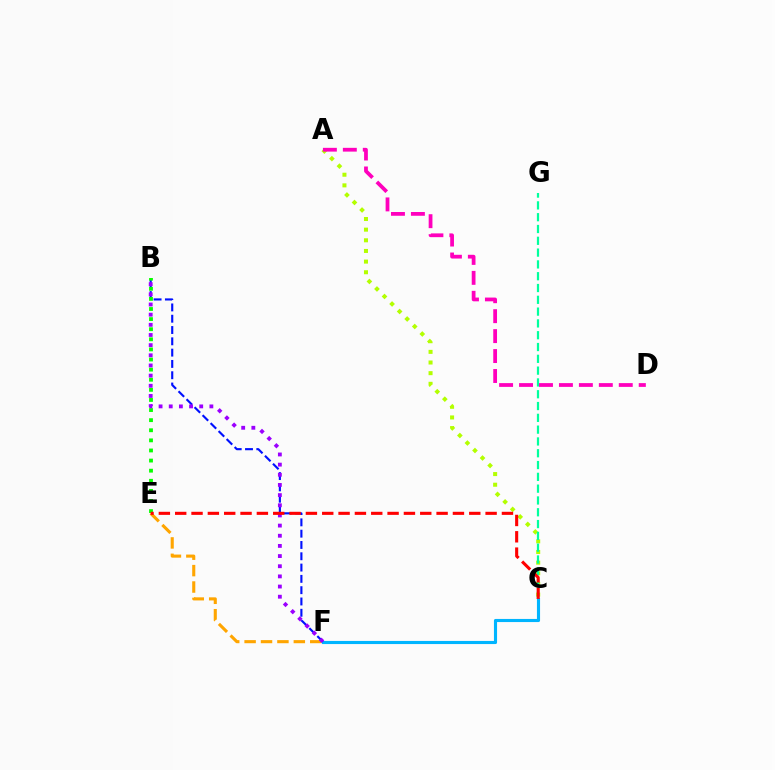{('A', 'C'): [{'color': '#b3ff00', 'line_style': 'dotted', 'thickness': 2.89}], ('C', 'G'): [{'color': '#00ff9d', 'line_style': 'dashed', 'thickness': 1.6}], ('C', 'F'): [{'color': '#00b5ff', 'line_style': 'solid', 'thickness': 2.25}], ('A', 'D'): [{'color': '#ff00bd', 'line_style': 'dashed', 'thickness': 2.71}], ('B', 'F'): [{'color': '#0010ff', 'line_style': 'dashed', 'thickness': 1.54}, {'color': '#9b00ff', 'line_style': 'dotted', 'thickness': 2.76}], ('B', 'E'): [{'color': '#08ff00', 'line_style': 'dotted', 'thickness': 2.75}], ('E', 'F'): [{'color': '#ffa500', 'line_style': 'dashed', 'thickness': 2.23}], ('C', 'E'): [{'color': '#ff0000', 'line_style': 'dashed', 'thickness': 2.22}]}